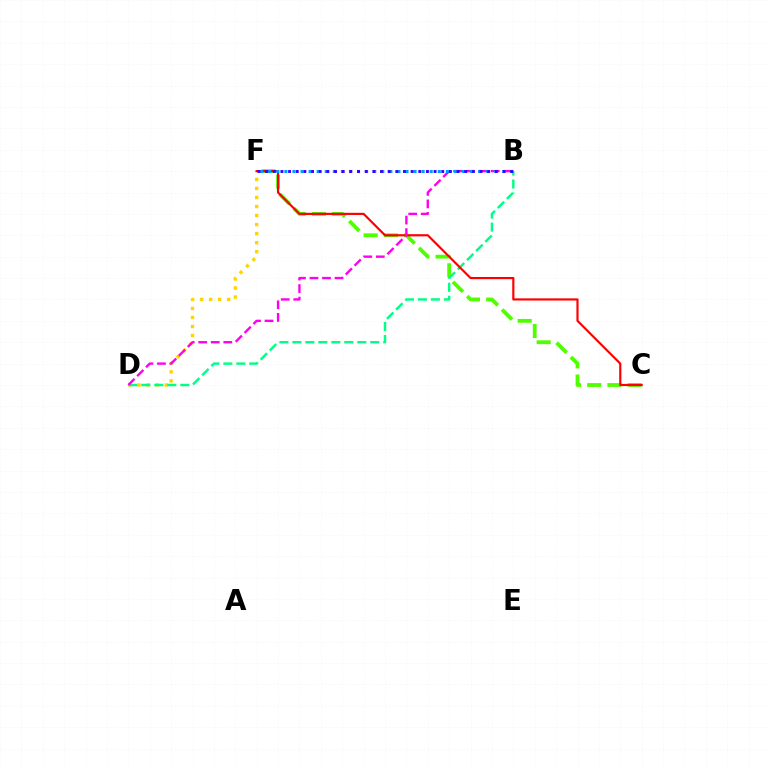{('D', 'F'): [{'color': '#ffd500', 'line_style': 'dotted', 'thickness': 2.45}], ('C', 'F'): [{'color': '#4fff00', 'line_style': 'dashed', 'thickness': 2.74}, {'color': '#ff0000', 'line_style': 'solid', 'thickness': 1.57}], ('B', 'D'): [{'color': '#00ff86', 'line_style': 'dashed', 'thickness': 1.76}, {'color': '#ff00ed', 'line_style': 'dashed', 'thickness': 1.7}], ('B', 'F'): [{'color': '#009eff', 'line_style': 'dotted', 'thickness': 2.19}, {'color': '#3700ff', 'line_style': 'dotted', 'thickness': 2.08}]}